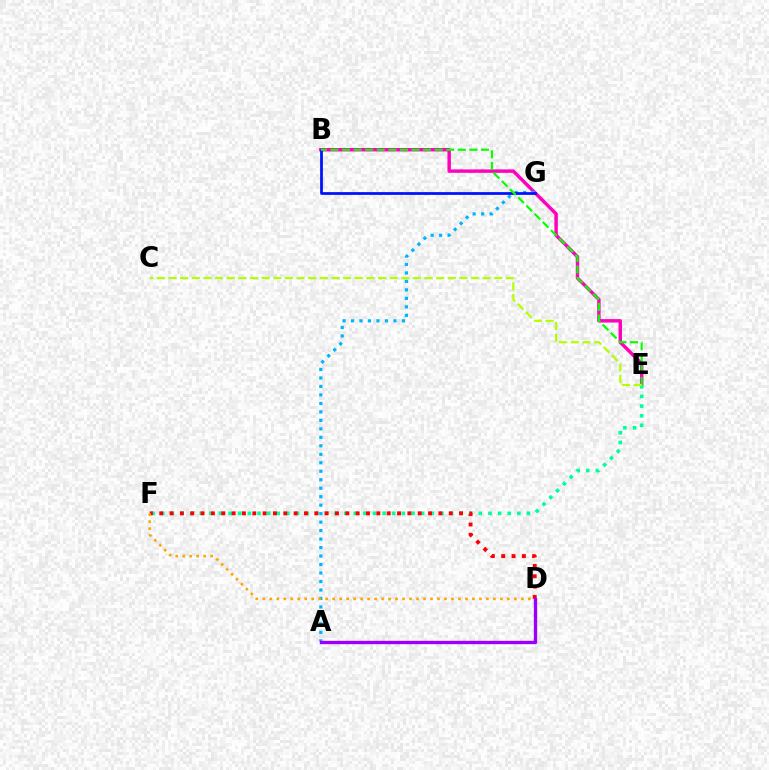{('B', 'E'): [{'color': '#ff00bd', 'line_style': 'solid', 'thickness': 2.47}, {'color': '#08ff00', 'line_style': 'dashed', 'thickness': 1.57}], ('A', 'G'): [{'color': '#00b5ff', 'line_style': 'dotted', 'thickness': 2.3}], ('E', 'F'): [{'color': '#00ff9d', 'line_style': 'dotted', 'thickness': 2.61}], ('D', 'F'): [{'color': '#ff0000', 'line_style': 'dotted', 'thickness': 2.81}, {'color': '#ffa500', 'line_style': 'dotted', 'thickness': 1.9}], ('A', 'D'): [{'color': '#9b00ff', 'line_style': 'solid', 'thickness': 2.41}], ('B', 'G'): [{'color': '#0010ff', 'line_style': 'solid', 'thickness': 1.98}], ('C', 'E'): [{'color': '#b3ff00', 'line_style': 'dashed', 'thickness': 1.58}]}